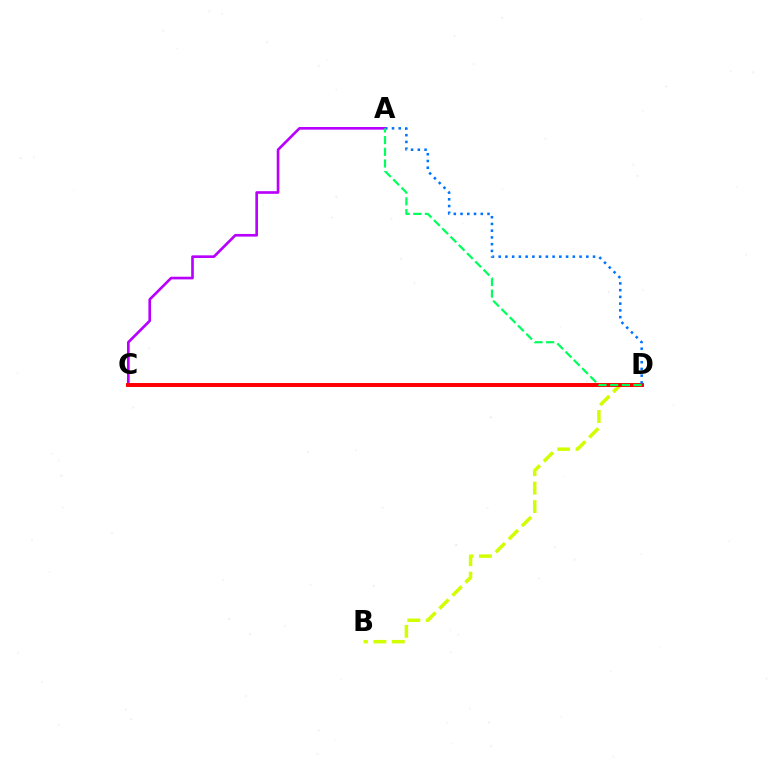{('B', 'D'): [{'color': '#d1ff00', 'line_style': 'dashed', 'thickness': 2.51}], ('A', 'C'): [{'color': '#b900ff', 'line_style': 'solid', 'thickness': 1.91}], ('C', 'D'): [{'color': '#ff0000', 'line_style': 'solid', 'thickness': 2.84}], ('A', 'D'): [{'color': '#0074ff', 'line_style': 'dotted', 'thickness': 1.83}, {'color': '#00ff5c', 'line_style': 'dashed', 'thickness': 1.59}]}